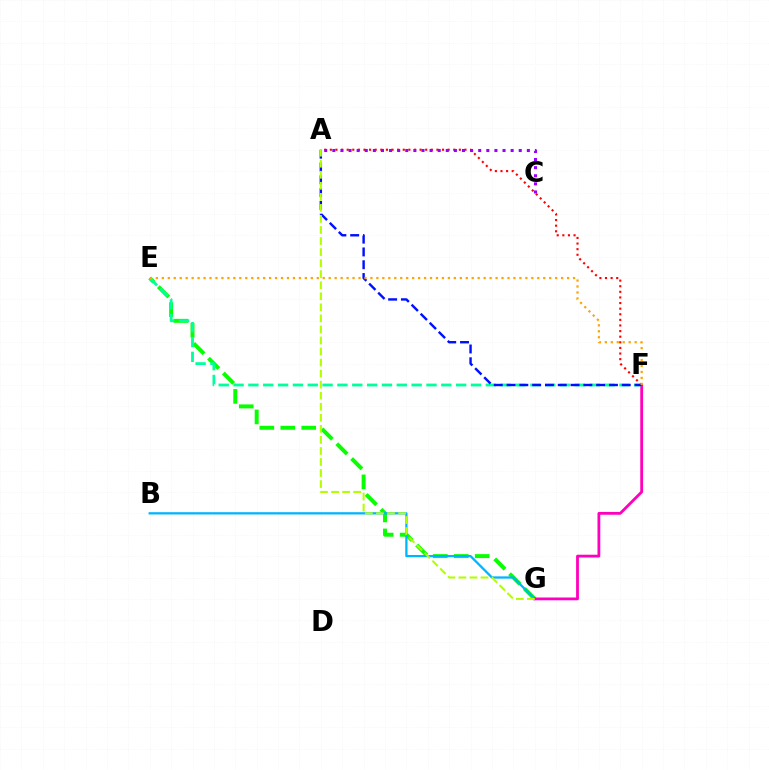{('A', 'F'): [{'color': '#ff0000', 'line_style': 'dotted', 'thickness': 1.52}, {'color': '#0010ff', 'line_style': 'dashed', 'thickness': 1.74}], ('E', 'G'): [{'color': '#08ff00', 'line_style': 'dashed', 'thickness': 2.85}], ('B', 'G'): [{'color': '#00b5ff', 'line_style': 'solid', 'thickness': 1.63}], ('F', 'G'): [{'color': '#ff00bd', 'line_style': 'solid', 'thickness': 2.02}], ('E', 'F'): [{'color': '#00ff9d', 'line_style': 'dashed', 'thickness': 2.02}, {'color': '#ffa500', 'line_style': 'dotted', 'thickness': 1.62}], ('A', 'G'): [{'color': '#b3ff00', 'line_style': 'dashed', 'thickness': 1.5}], ('A', 'C'): [{'color': '#9b00ff', 'line_style': 'dotted', 'thickness': 2.2}]}